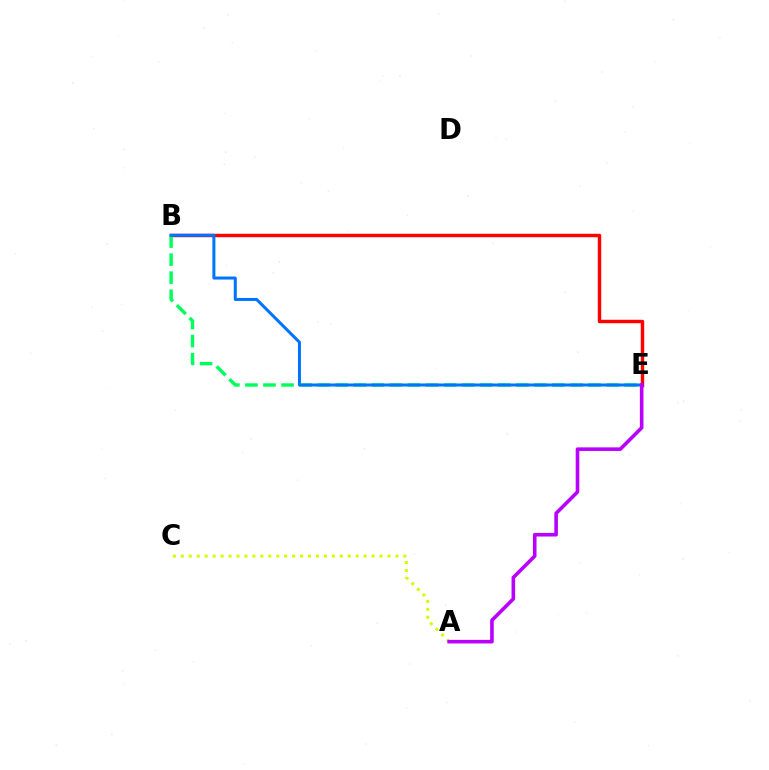{('B', 'E'): [{'color': '#ff0000', 'line_style': 'solid', 'thickness': 2.47}, {'color': '#00ff5c', 'line_style': 'dashed', 'thickness': 2.45}, {'color': '#0074ff', 'line_style': 'solid', 'thickness': 2.17}], ('A', 'C'): [{'color': '#d1ff00', 'line_style': 'dotted', 'thickness': 2.16}], ('A', 'E'): [{'color': '#b900ff', 'line_style': 'solid', 'thickness': 2.59}]}